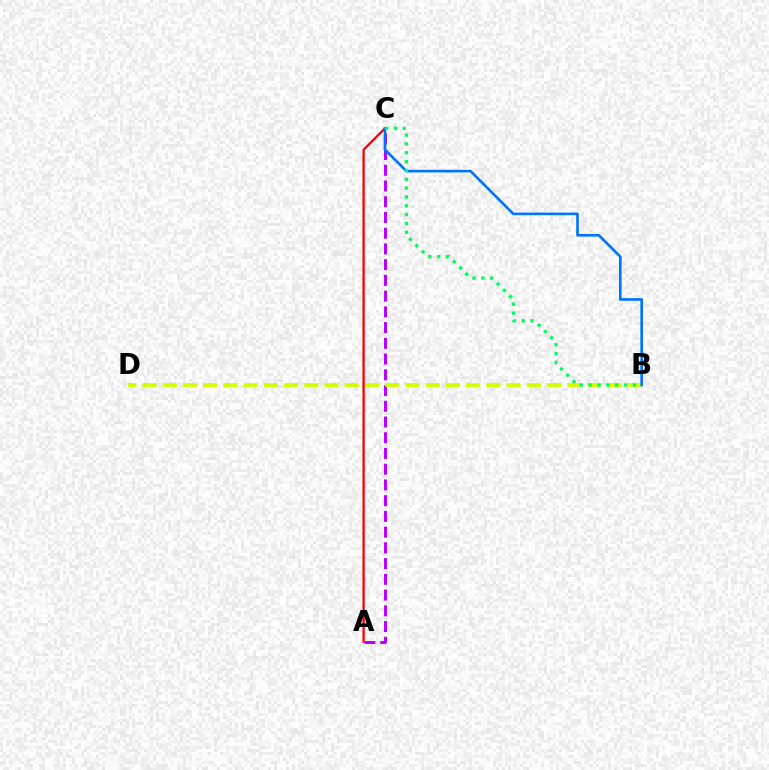{('A', 'C'): [{'color': '#ff0000', 'line_style': 'solid', 'thickness': 1.67}, {'color': '#b900ff', 'line_style': 'dashed', 'thickness': 2.14}], ('B', 'D'): [{'color': '#d1ff00', 'line_style': 'dashed', 'thickness': 2.75}], ('B', 'C'): [{'color': '#0074ff', 'line_style': 'solid', 'thickness': 1.91}, {'color': '#00ff5c', 'line_style': 'dotted', 'thickness': 2.4}]}